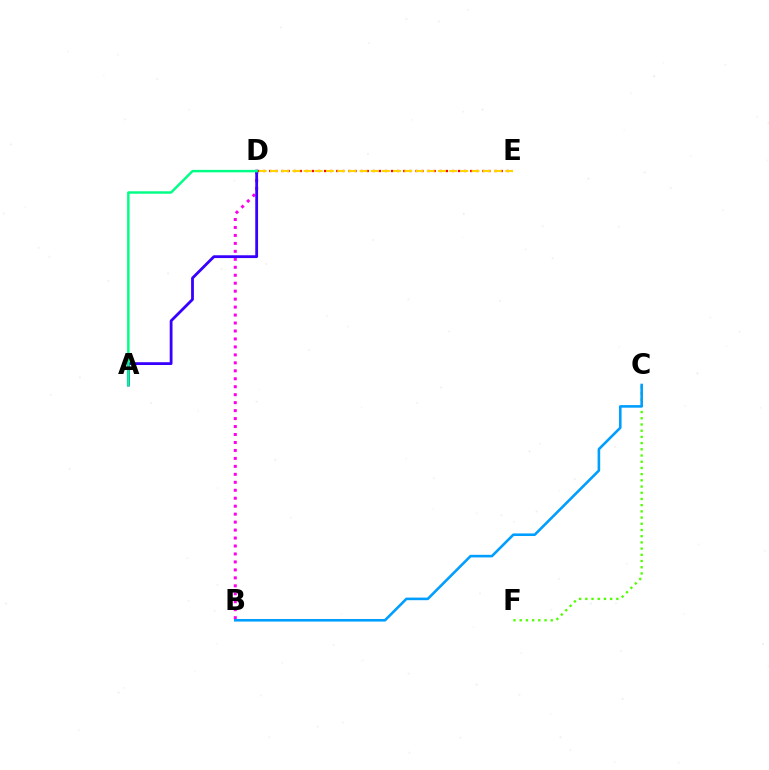{('B', 'D'): [{'color': '#ff00ed', 'line_style': 'dotted', 'thickness': 2.16}], ('C', 'F'): [{'color': '#4fff00', 'line_style': 'dotted', 'thickness': 1.69}], ('D', 'E'): [{'color': '#ff0000', 'line_style': 'dotted', 'thickness': 1.65}, {'color': '#ffd500', 'line_style': 'dashed', 'thickness': 1.52}], ('A', 'D'): [{'color': '#3700ff', 'line_style': 'solid', 'thickness': 2.01}, {'color': '#00ff86', 'line_style': 'solid', 'thickness': 1.77}], ('B', 'C'): [{'color': '#009eff', 'line_style': 'solid', 'thickness': 1.86}]}